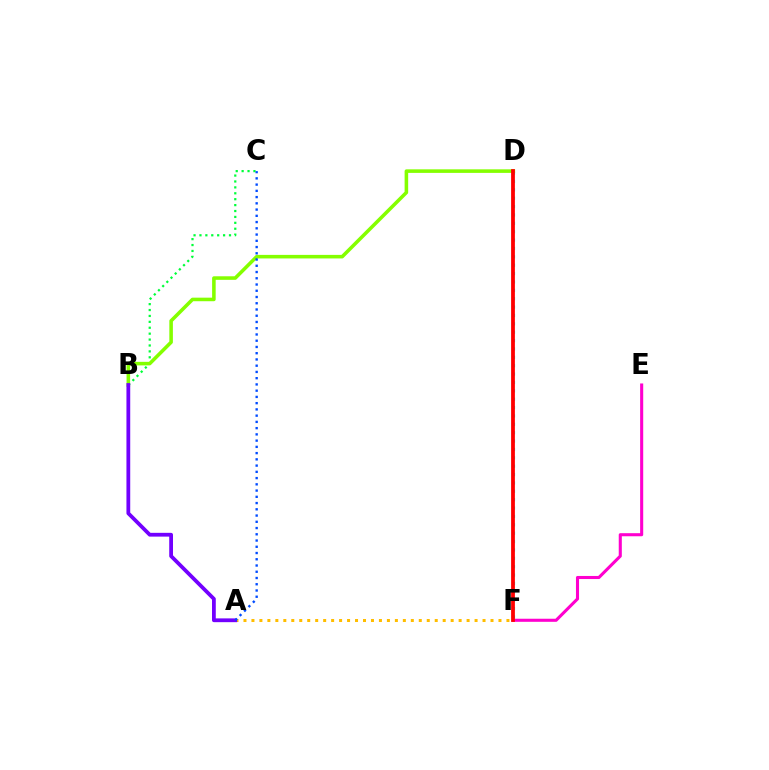{('D', 'F'): [{'color': '#00fff6', 'line_style': 'dotted', 'thickness': 2.28}, {'color': '#ff0000', 'line_style': 'solid', 'thickness': 2.72}], ('B', 'C'): [{'color': '#00ff39', 'line_style': 'dotted', 'thickness': 1.61}], ('A', 'F'): [{'color': '#ffbd00', 'line_style': 'dotted', 'thickness': 2.17}], ('E', 'F'): [{'color': '#ff00cf', 'line_style': 'solid', 'thickness': 2.22}], ('B', 'D'): [{'color': '#84ff00', 'line_style': 'solid', 'thickness': 2.56}], ('A', 'B'): [{'color': '#7200ff', 'line_style': 'solid', 'thickness': 2.72}], ('A', 'C'): [{'color': '#004bff', 'line_style': 'dotted', 'thickness': 1.7}]}